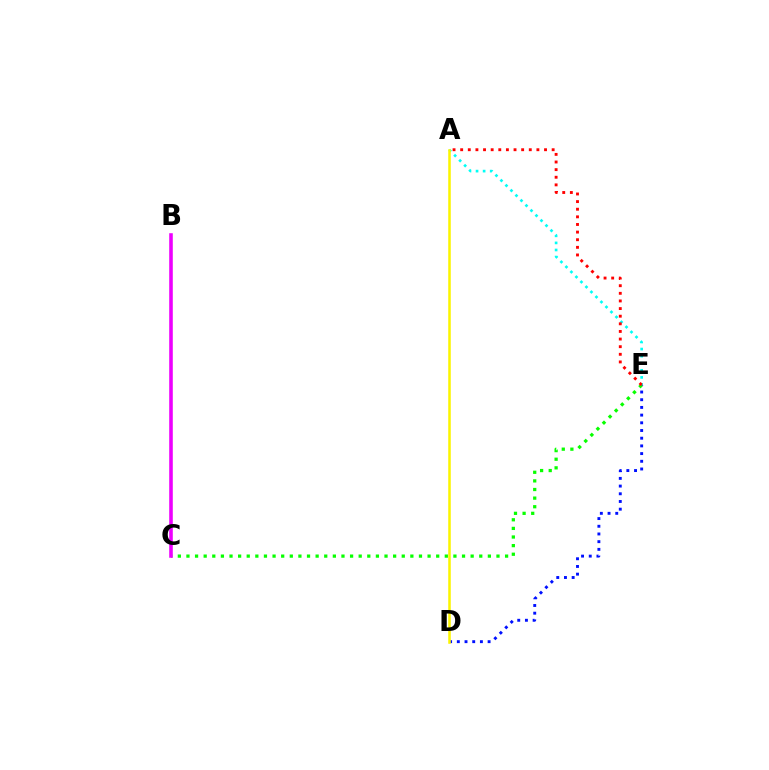{('D', 'E'): [{'color': '#0010ff', 'line_style': 'dotted', 'thickness': 2.09}], ('C', 'E'): [{'color': '#08ff00', 'line_style': 'dotted', 'thickness': 2.34}], ('A', 'E'): [{'color': '#00fff6', 'line_style': 'dotted', 'thickness': 1.92}, {'color': '#ff0000', 'line_style': 'dotted', 'thickness': 2.07}], ('A', 'D'): [{'color': '#fcf500', 'line_style': 'solid', 'thickness': 1.83}], ('B', 'C'): [{'color': '#ee00ff', 'line_style': 'solid', 'thickness': 2.58}]}